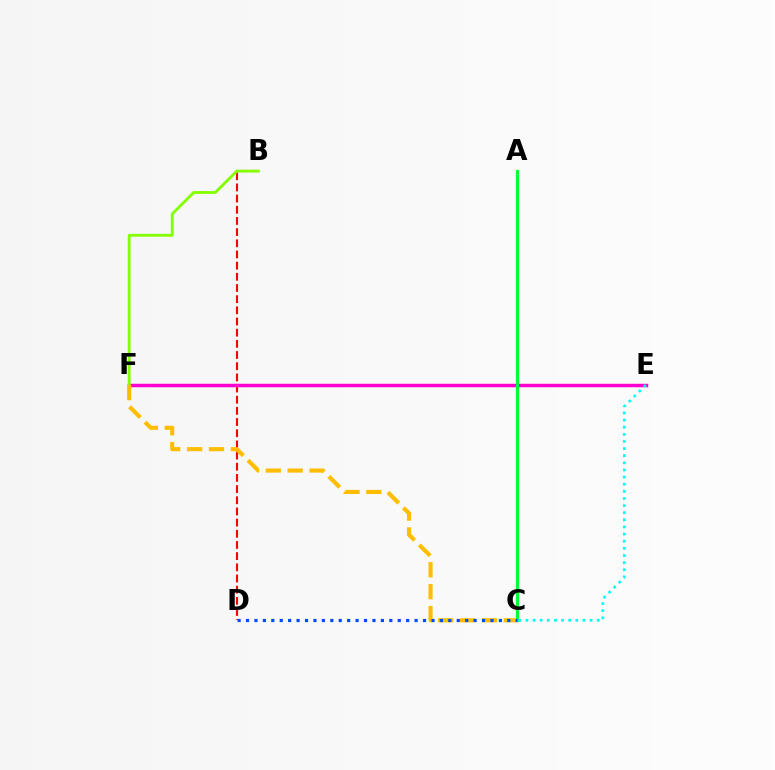{('E', 'F'): [{'color': '#7200ff', 'line_style': 'dashed', 'thickness': 2.04}, {'color': '#ff00cf', 'line_style': 'solid', 'thickness': 2.5}], ('B', 'D'): [{'color': '#ff0000', 'line_style': 'dashed', 'thickness': 1.52}], ('A', 'C'): [{'color': '#00ff39', 'line_style': 'solid', 'thickness': 2.27}], ('B', 'F'): [{'color': '#84ff00', 'line_style': 'solid', 'thickness': 2.04}], ('C', 'E'): [{'color': '#00fff6', 'line_style': 'dotted', 'thickness': 1.94}], ('C', 'F'): [{'color': '#ffbd00', 'line_style': 'dashed', 'thickness': 2.97}], ('C', 'D'): [{'color': '#004bff', 'line_style': 'dotted', 'thickness': 2.29}]}